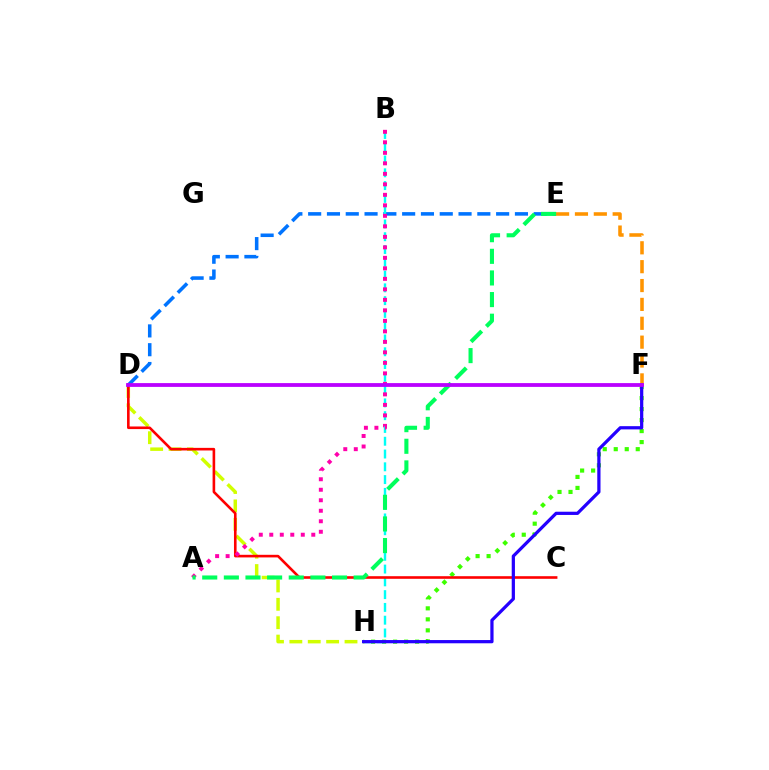{('F', 'H'): [{'color': '#3dff00', 'line_style': 'dotted', 'thickness': 2.99}, {'color': '#2500ff', 'line_style': 'solid', 'thickness': 2.32}], ('D', 'H'): [{'color': '#d1ff00', 'line_style': 'dashed', 'thickness': 2.5}], ('D', 'E'): [{'color': '#0074ff', 'line_style': 'dashed', 'thickness': 2.55}], ('B', 'H'): [{'color': '#00fff6', 'line_style': 'dashed', 'thickness': 1.74}], ('C', 'D'): [{'color': '#ff0000', 'line_style': 'solid', 'thickness': 1.88}], ('A', 'B'): [{'color': '#ff00ac', 'line_style': 'dotted', 'thickness': 2.85}], ('E', 'F'): [{'color': '#ff9400', 'line_style': 'dashed', 'thickness': 2.56}], ('A', 'E'): [{'color': '#00ff5c', 'line_style': 'dashed', 'thickness': 2.94}], ('D', 'F'): [{'color': '#b900ff', 'line_style': 'solid', 'thickness': 2.73}]}